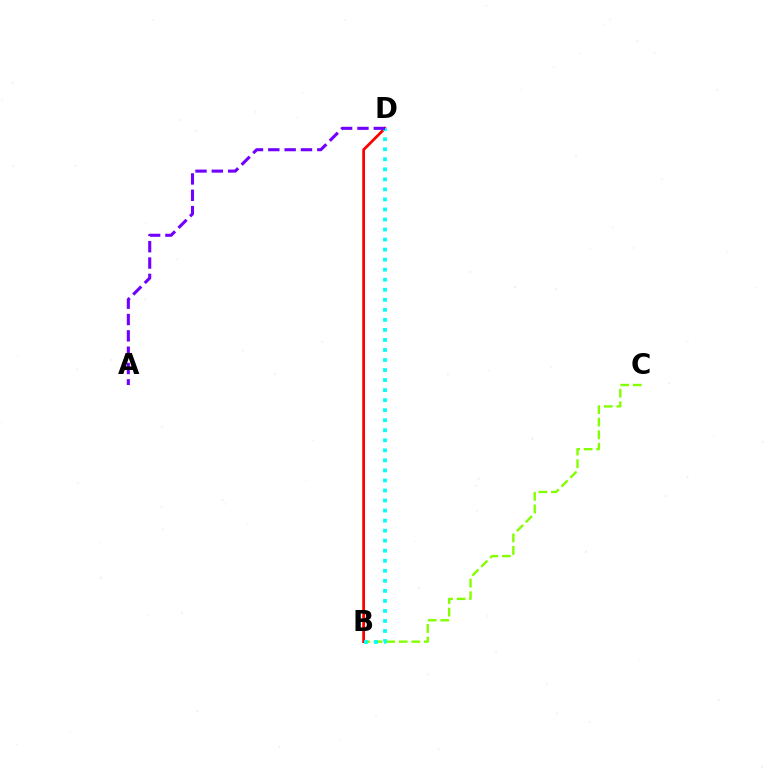{('B', 'C'): [{'color': '#84ff00', 'line_style': 'dashed', 'thickness': 1.71}], ('B', 'D'): [{'color': '#ff0000', 'line_style': 'solid', 'thickness': 1.99}, {'color': '#00fff6', 'line_style': 'dotted', 'thickness': 2.73}], ('A', 'D'): [{'color': '#7200ff', 'line_style': 'dashed', 'thickness': 2.22}]}